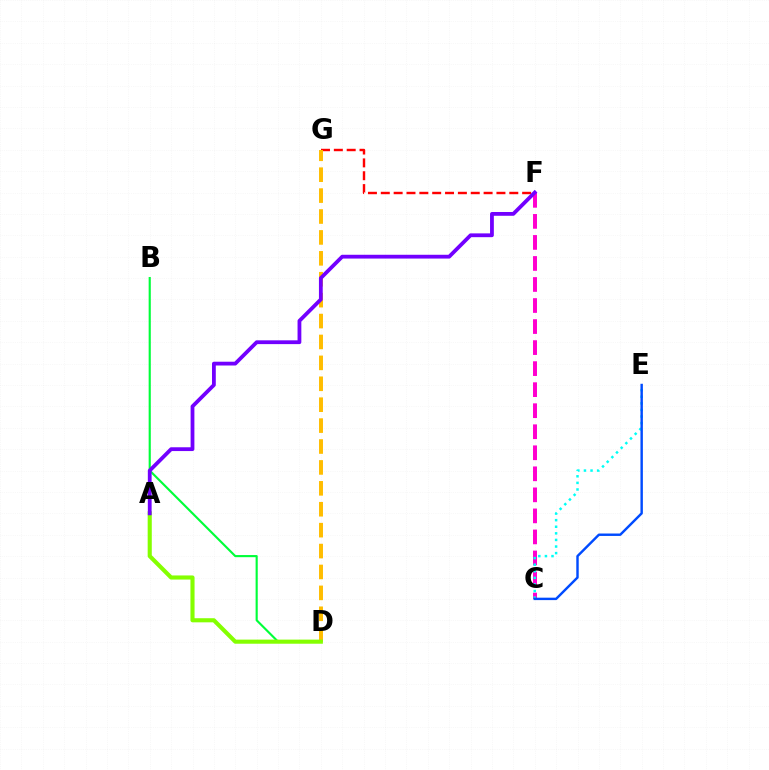{('F', 'G'): [{'color': '#ff0000', 'line_style': 'dashed', 'thickness': 1.75}], ('D', 'G'): [{'color': '#ffbd00', 'line_style': 'dashed', 'thickness': 2.84}], ('C', 'F'): [{'color': '#ff00cf', 'line_style': 'dashed', 'thickness': 2.86}], ('B', 'D'): [{'color': '#00ff39', 'line_style': 'solid', 'thickness': 1.54}], ('A', 'D'): [{'color': '#84ff00', 'line_style': 'solid', 'thickness': 2.96}], ('A', 'F'): [{'color': '#7200ff', 'line_style': 'solid', 'thickness': 2.73}], ('C', 'E'): [{'color': '#00fff6', 'line_style': 'dotted', 'thickness': 1.79}, {'color': '#004bff', 'line_style': 'solid', 'thickness': 1.75}]}